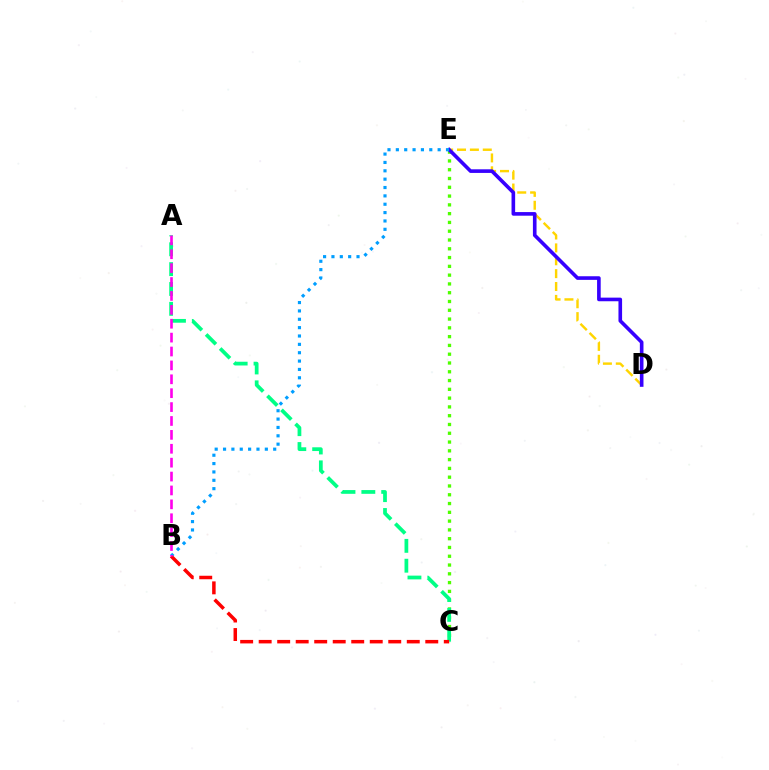{('C', 'E'): [{'color': '#4fff00', 'line_style': 'dotted', 'thickness': 2.39}], ('A', 'C'): [{'color': '#00ff86', 'line_style': 'dashed', 'thickness': 2.7}], ('D', 'E'): [{'color': '#ffd500', 'line_style': 'dashed', 'thickness': 1.75}, {'color': '#3700ff', 'line_style': 'solid', 'thickness': 2.61}], ('B', 'E'): [{'color': '#009eff', 'line_style': 'dotted', 'thickness': 2.27}], ('B', 'C'): [{'color': '#ff0000', 'line_style': 'dashed', 'thickness': 2.51}], ('A', 'B'): [{'color': '#ff00ed', 'line_style': 'dashed', 'thickness': 1.89}]}